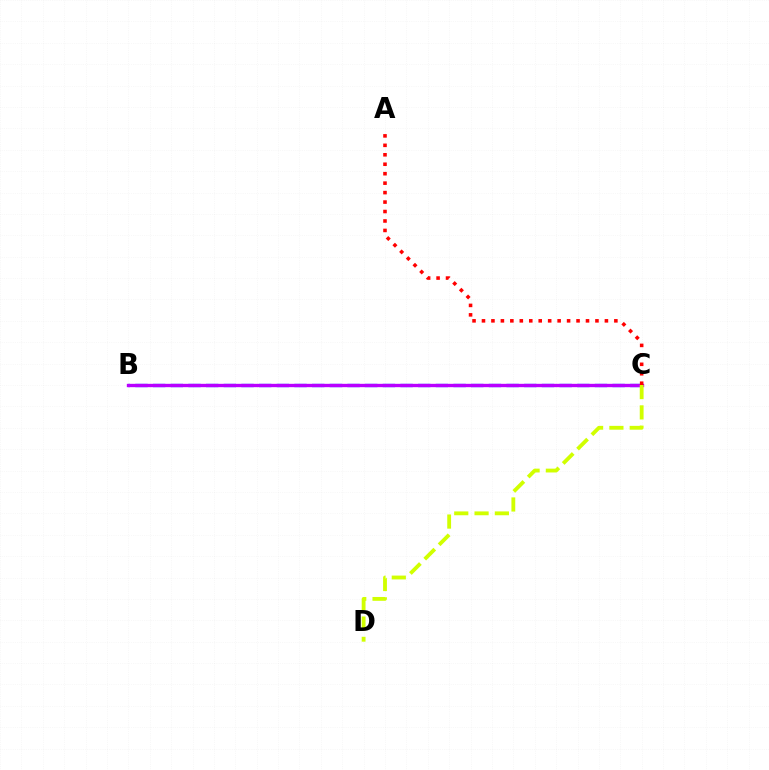{('B', 'C'): [{'color': '#00ff5c', 'line_style': 'dotted', 'thickness': 1.85}, {'color': '#0074ff', 'line_style': 'dashed', 'thickness': 2.4}, {'color': '#b900ff', 'line_style': 'solid', 'thickness': 2.41}], ('A', 'C'): [{'color': '#ff0000', 'line_style': 'dotted', 'thickness': 2.57}], ('C', 'D'): [{'color': '#d1ff00', 'line_style': 'dashed', 'thickness': 2.76}]}